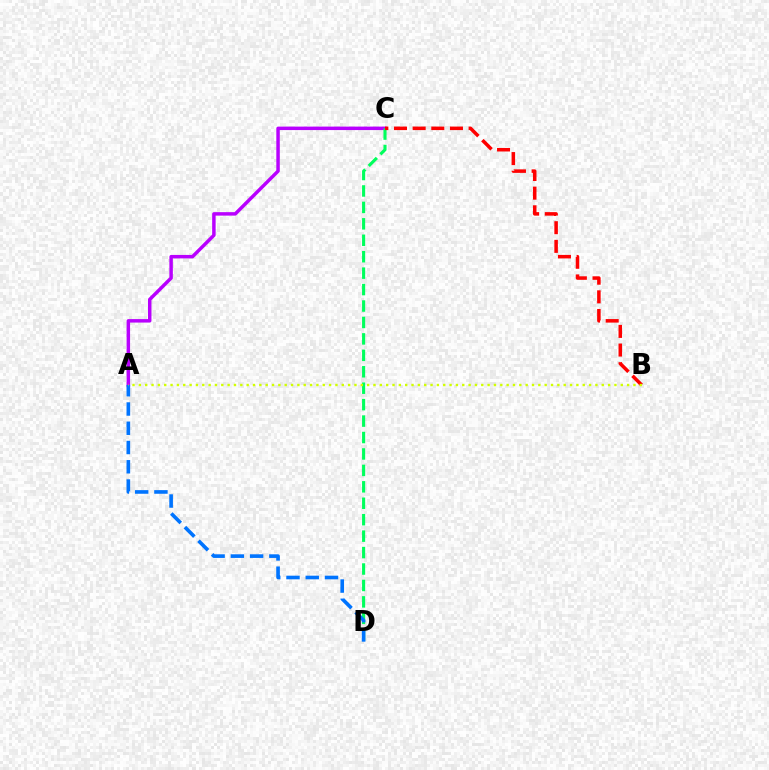{('A', 'C'): [{'color': '#b900ff', 'line_style': 'solid', 'thickness': 2.5}], ('C', 'D'): [{'color': '#00ff5c', 'line_style': 'dashed', 'thickness': 2.23}], ('B', 'C'): [{'color': '#ff0000', 'line_style': 'dashed', 'thickness': 2.53}], ('A', 'D'): [{'color': '#0074ff', 'line_style': 'dashed', 'thickness': 2.62}], ('A', 'B'): [{'color': '#d1ff00', 'line_style': 'dotted', 'thickness': 1.72}]}